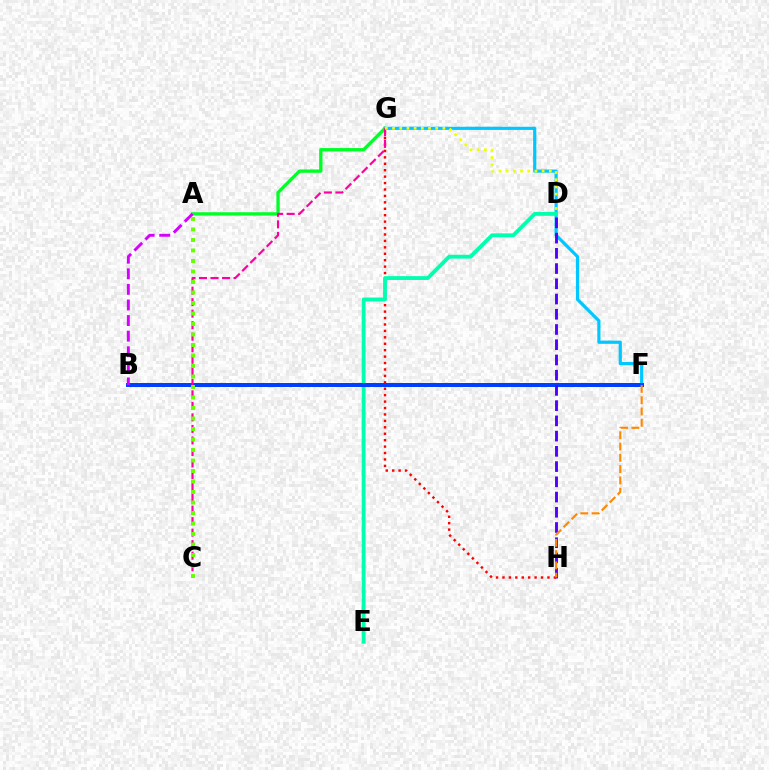{('G', 'H'): [{'color': '#ff0000', 'line_style': 'dotted', 'thickness': 1.75}], ('F', 'G'): [{'color': '#00c7ff', 'line_style': 'solid', 'thickness': 2.3}], ('D', 'E'): [{'color': '#00ffaf', 'line_style': 'solid', 'thickness': 2.76}], ('B', 'F'): [{'color': '#003fff', 'line_style': 'solid', 'thickness': 2.87}], ('A', 'G'): [{'color': '#00ff27', 'line_style': 'solid', 'thickness': 2.4}], ('C', 'G'): [{'color': '#ff00a0', 'line_style': 'dashed', 'thickness': 1.57}], ('D', 'H'): [{'color': '#4f00ff', 'line_style': 'dashed', 'thickness': 2.07}], ('D', 'G'): [{'color': '#eeff00', 'line_style': 'dotted', 'thickness': 1.95}], ('F', 'H'): [{'color': '#ff8800', 'line_style': 'dashed', 'thickness': 1.53}], ('A', 'B'): [{'color': '#d600ff', 'line_style': 'dashed', 'thickness': 2.12}], ('A', 'C'): [{'color': '#66ff00', 'line_style': 'dotted', 'thickness': 2.85}]}